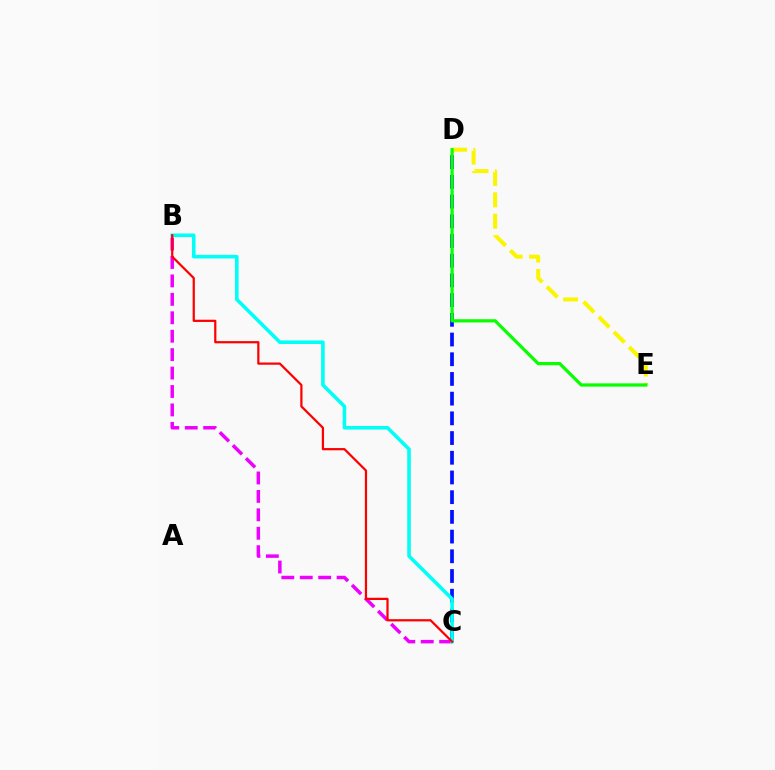{('C', 'D'): [{'color': '#0010ff', 'line_style': 'dashed', 'thickness': 2.68}], ('B', 'C'): [{'color': '#ee00ff', 'line_style': 'dashed', 'thickness': 2.5}, {'color': '#00fff6', 'line_style': 'solid', 'thickness': 2.57}, {'color': '#ff0000', 'line_style': 'solid', 'thickness': 1.6}], ('D', 'E'): [{'color': '#fcf500', 'line_style': 'dashed', 'thickness': 2.91}, {'color': '#08ff00', 'line_style': 'solid', 'thickness': 2.33}]}